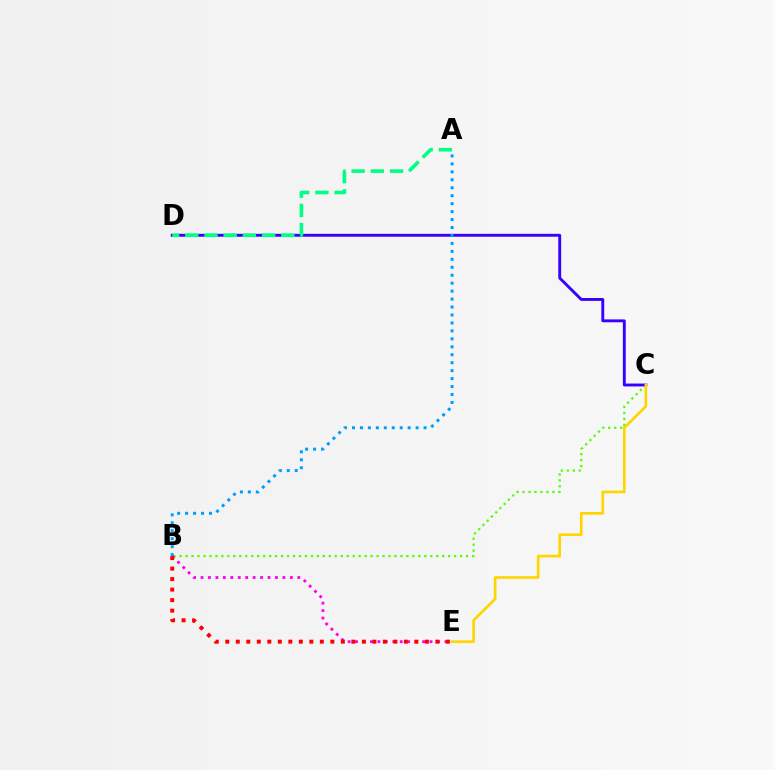{('B', 'C'): [{'color': '#4fff00', 'line_style': 'dotted', 'thickness': 1.62}], ('C', 'D'): [{'color': '#3700ff', 'line_style': 'solid', 'thickness': 2.08}], ('B', 'E'): [{'color': '#ff00ed', 'line_style': 'dotted', 'thickness': 2.02}, {'color': '#ff0000', 'line_style': 'dotted', 'thickness': 2.85}], ('A', 'B'): [{'color': '#009eff', 'line_style': 'dotted', 'thickness': 2.16}], ('A', 'D'): [{'color': '#00ff86', 'line_style': 'dashed', 'thickness': 2.61}], ('C', 'E'): [{'color': '#ffd500', 'line_style': 'solid', 'thickness': 1.92}]}